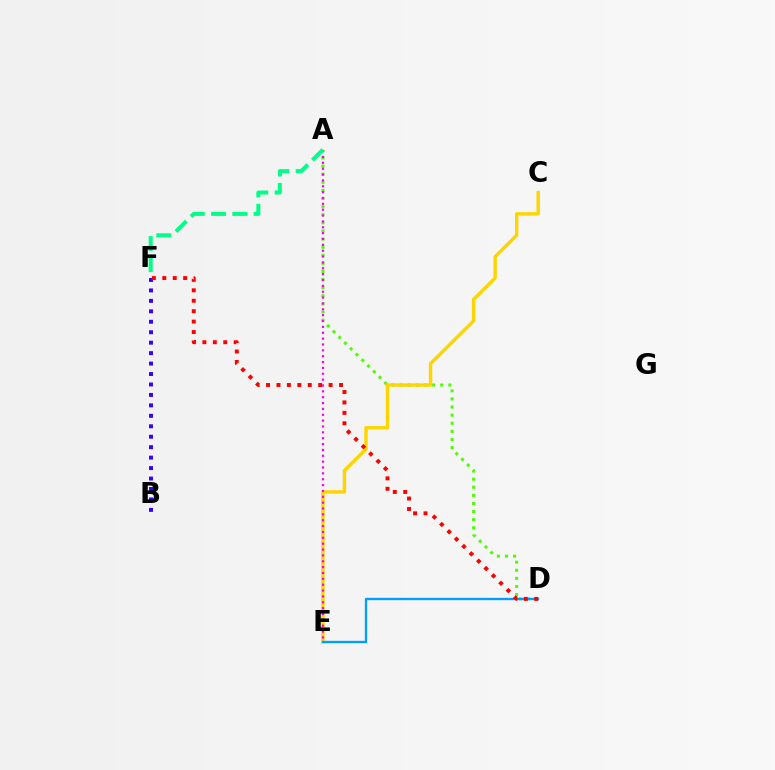{('A', 'D'): [{'color': '#4fff00', 'line_style': 'dotted', 'thickness': 2.2}], ('C', 'E'): [{'color': '#ffd500', 'line_style': 'solid', 'thickness': 2.45}], ('A', 'E'): [{'color': '#ff00ed', 'line_style': 'dotted', 'thickness': 1.59}], ('A', 'F'): [{'color': '#00ff86', 'line_style': 'dashed', 'thickness': 2.88}], ('B', 'F'): [{'color': '#3700ff', 'line_style': 'dotted', 'thickness': 2.84}], ('D', 'E'): [{'color': '#009eff', 'line_style': 'solid', 'thickness': 1.68}], ('D', 'F'): [{'color': '#ff0000', 'line_style': 'dotted', 'thickness': 2.83}]}